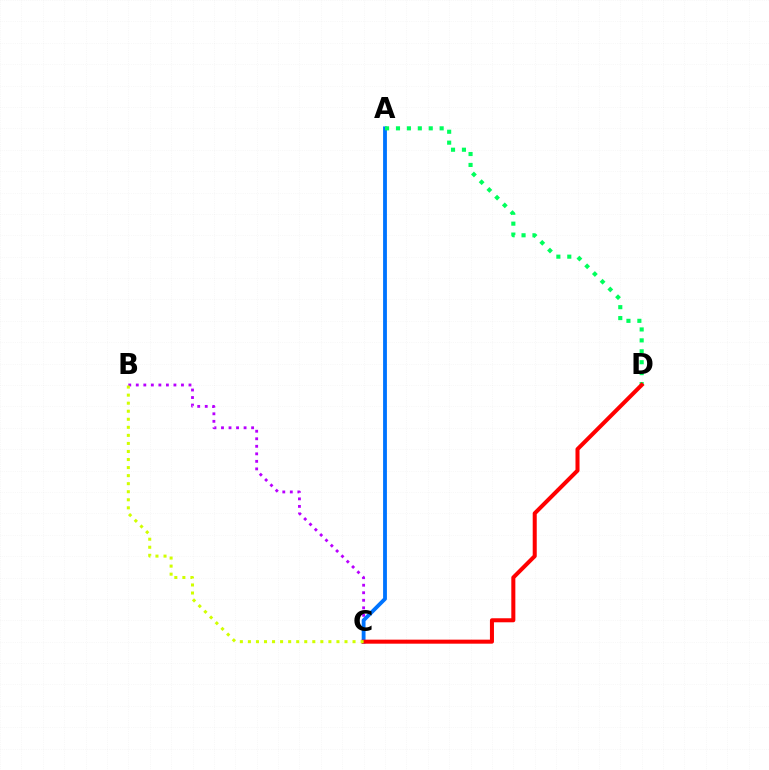{('B', 'C'): [{'color': '#b900ff', 'line_style': 'dotted', 'thickness': 2.05}, {'color': '#d1ff00', 'line_style': 'dotted', 'thickness': 2.19}], ('A', 'C'): [{'color': '#0074ff', 'line_style': 'solid', 'thickness': 2.75}], ('A', 'D'): [{'color': '#00ff5c', 'line_style': 'dotted', 'thickness': 2.97}], ('C', 'D'): [{'color': '#ff0000', 'line_style': 'solid', 'thickness': 2.9}]}